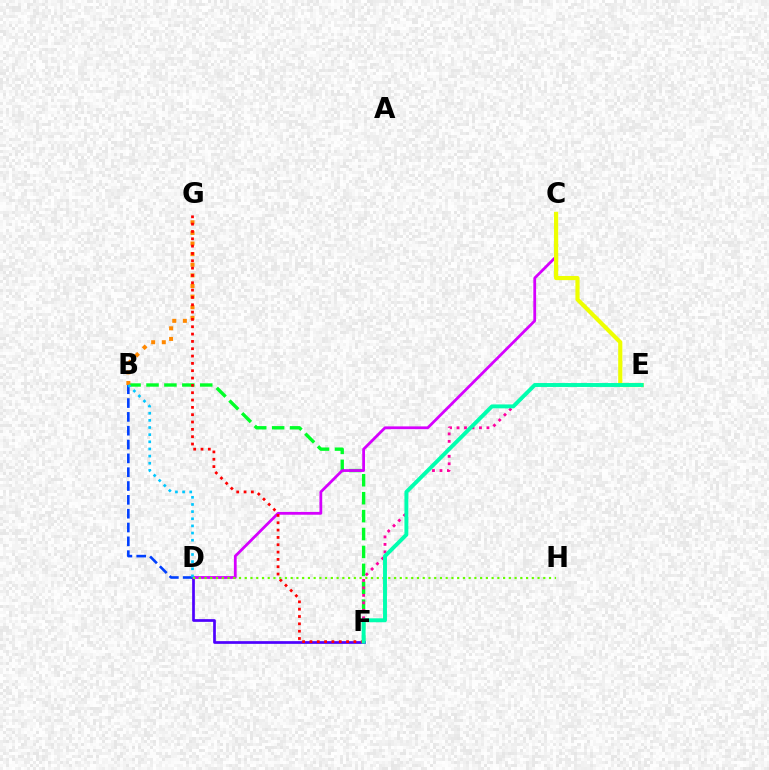{('B', 'F'): [{'color': '#00ff27', 'line_style': 'dashed', 'thickness': 2.43}], ('D', 'F'): [{'color': '#4f00ff', 'line_style': 'solid', 'thickness': 1.95}], ('C', 'D'): [{'color': '#d600ff', 'line_style': 'solid', 'thickness': 2.0}], ('B', 'G'): [{'color': '#ff8800', 'line_style': 'dotted', 'thickness': 2.88}], ('B', 'D'): [{'color': '#003fff', 'line_style': 'dashed', 'thickness': 1.88}, {'color': '#00c7ff', 'line_style': 'dotted', 'thickness': 1.94}], ('E', 'F'): [{'color': '#ff00a0', 'line_style': 'dotted', 'thickness': 2.03}, {'color': '#00ffaf', 'line_style': 'solid', 'thickness': 2.82}], ('F', 'G'): [{'color': '#ff0000', 'line_style': 'dotted', 'thickness': 1.99}], ('C', 'E'): [{'color': '#eeff00', 'line_style': 'solid', 'thickness': 3.0}], ('D', 'H'): [{'color': '#66ff00', 'line_style': 'dotted', 'thickness': 1.56}]}